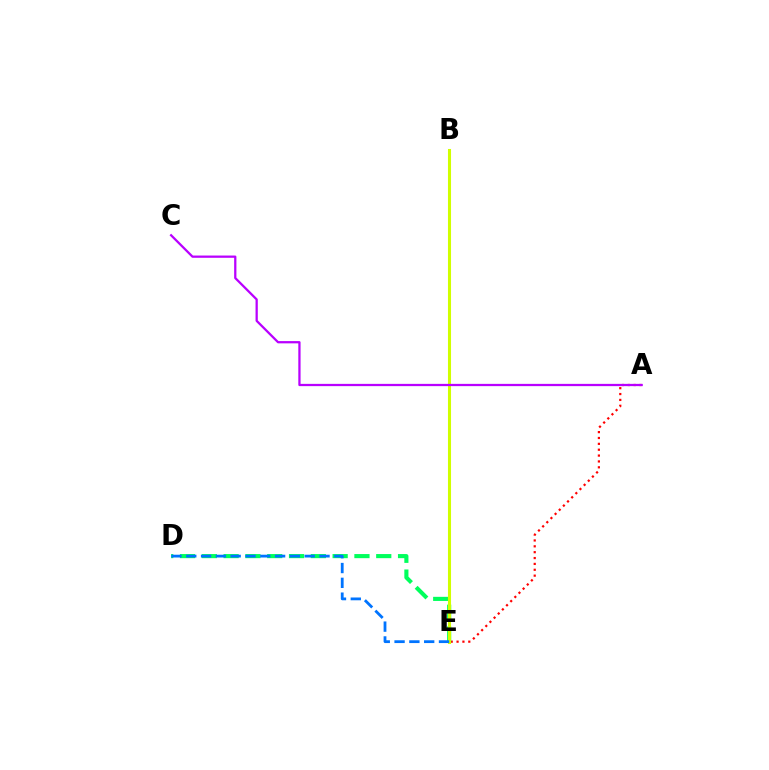{('A', 'E'): [{'color': '#ff0000', 'line_style': 'dotted', 'thickness': 1.59}], ('D', 'E'): [{'color': '#00ff5c', 'line_style': 'dashed', 'thickness': 2.96}, {'color': '#0074ff', 'line_style': 'dashed', 'thickness': 2.01}], ('B', 'E'): [{'color': '#d1ff00', 'line_style': 'solid', 'thickness': 2.21}], ('A', 'C'): [{'color': '#b900ff', 'line_style': 'solid', 'thickness': 1.63}]}